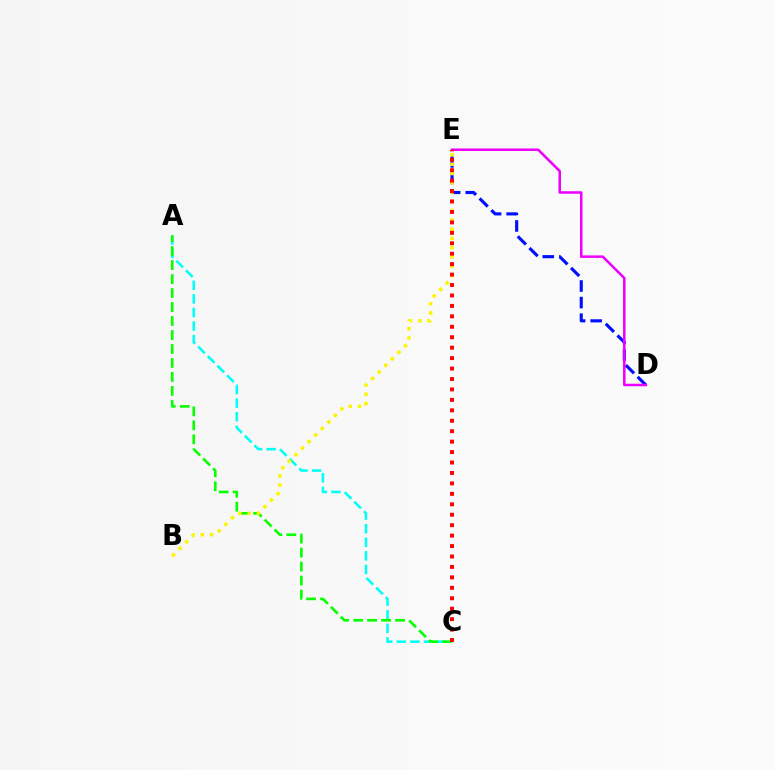{('D', 'E'): [{'color': '#0010ff', 'line_style': 'dashed', 'thickness': 2.25}, {'color': '#ee00ff', 'line_style': 'solid', 'thickness': 1.82}], ('A', 'C'): [{'color': '#00fff6', 'line_style': 'dashed', 'thickness': 1.84}, {'color': '#08ff00', 'line_style': 'dashed', 'thickness': 1.9}], ('B', 'E'): [{'color': '#fcf500', 'line_style': 'dotted', 'thickness': 2.52}], ('C', 'E'): [{'color': '#ff0000', 'line_style': 'dotted', 'thickness': 2.84}]}